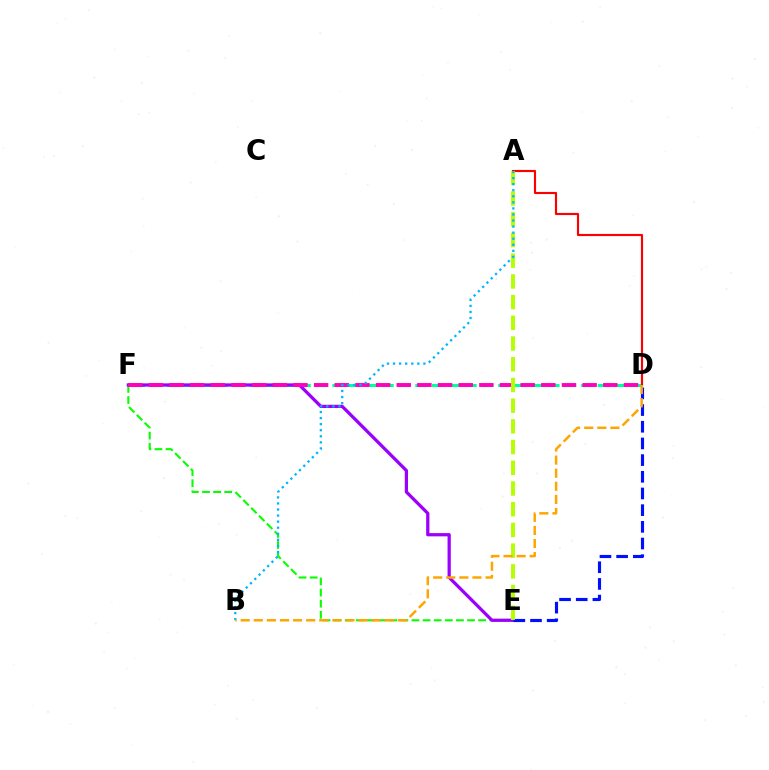{('E', 'F'): [{'color': '#08ff00', 'line_style': 'dashed', 'thickness': 1.51}, {'color': '#9b00ff', 'line_style': 'solid', 'thickness': 2.34}], ('D', 'F'): [{'color': '#00ff9d', 'line_style': 'dashed', 'thickness': 2.25}, {'color': '#ff00bd', 'line_style': 'dashed', 'thickness': 2.81}], ('D', 'E'): [{'color': '#0010ff', 'line_style': 'dashed', 'thickness': 2.27}], ('A', 'D'): [{'color': '#ff0000', 'line_style': 'solid', 'thickness': 1.54}], ('A', 'E'): [{'color': '#b3ff00', 'line_style': 'dashed', 'thickness': 2.81}], ('A', 'B'): [{'color': '#00b5ff', 'line_style': 'dotted', 'thickness': 1.65}], ('B', 'D'): [{'color': '#ffa500', 'line_style': 'dashed', 'thickness': 1.78}]}